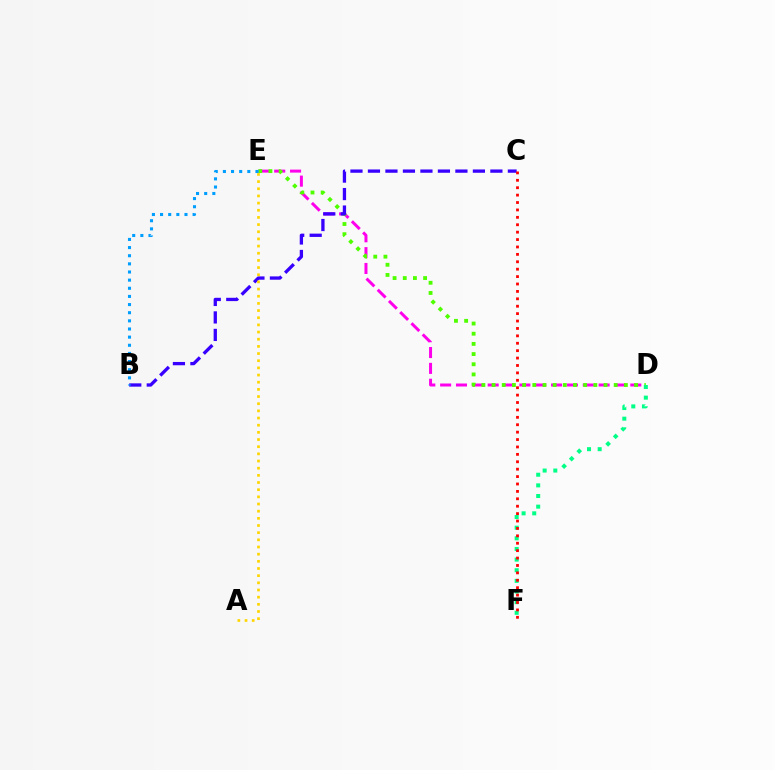{('D', 'E'): [{'color': '#ff00ed', 'line_style': 'dashed', 'thickness': 2.15}, {'color': '#4fff00', 'line_style': 'dotted', 'thickness': 2.77}], ('B', 'C'): [{'color': '#3700ff', 'line_style': 'dashed', 'thickness': 2.38}], ('D', 'F'): [{'color': '#00ff86', 'line_style': 'dotted', 'thickness': 2.89}], ('A', 'E'): [{'color': '#ffd500', 'line_style': 'dotted', 'thickness': 1.95}], ('B', 'E'): [{'color': '#009eff', 'line_style': 'dotted', 'thickness': 2.21}], ('C', 'F'): [{'color': '#ff0000', 'line_style': 'dotted', 'thickness': 2.01}]}